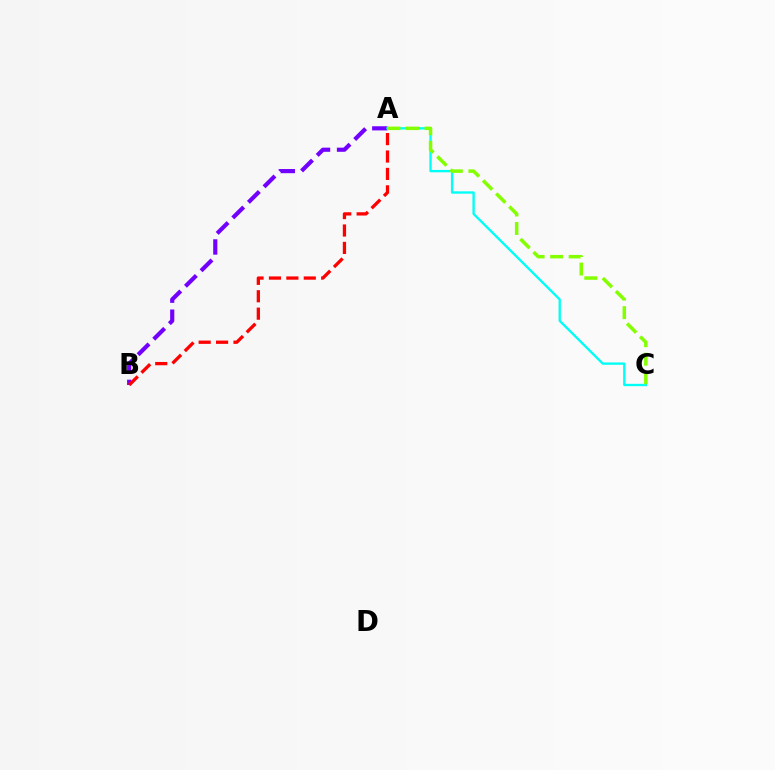{('A', 'B'): [{'color': '#7200ff', 'line_style': 'dashed', 'thickness': 2.99}, {'color': '#ff0000', 'line_style': 'dashed', 'thickness': 2.37}], ('A', 'C'): [{'color': '#00fff6', 'line_style': 'solid', 'thickness': 1.69}, {'color': '#84ff00', 'line_style': 'dashed', 'thickness': 2.52}]}